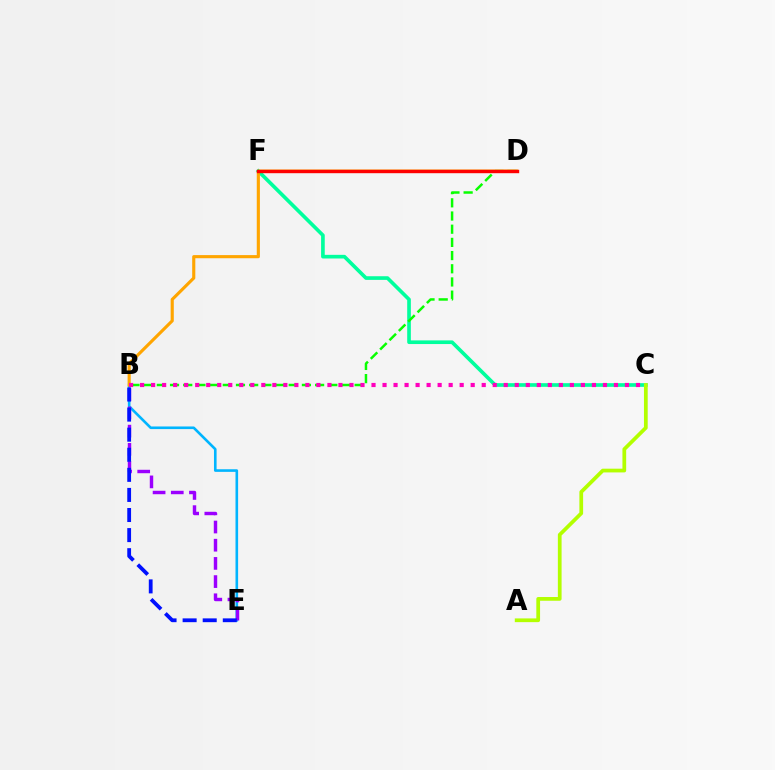{('B', 'E'): [{'color': '#00b5ff', 'line_style': 'solid', 'thickness': 1.88}, {'color': '#9b00ff', 'line_style': 'dashed', 'thickness': 2.47}, {'color': '#0010ff', 'line_style': 'dashed', 'thickness': 2.73}], ('C', 'F'): [{'color': '#00ff9d', 'line_style': 'solid', 'thickness': 2.63}], ('B', 'D'): [{'color': '#08ff00', 'line_style': 'dashed', 'thickness': 1.79}, {'color': '#ffa500', 'line_style': 'solid', 'thickness': 2.25}], ('A', 'C'): [{'color': '#b3ff00', 'line_style': 'solid', 'thickness': 2.69}], ('B', 'C'): [{'color': '#ff00bd', 'line_style': 'dotted', 'thickness': 2.99}], ('D', 'F'): [{'color': '#ff0000', 'line_style': 'solid', 'thickness': 2.44}]}